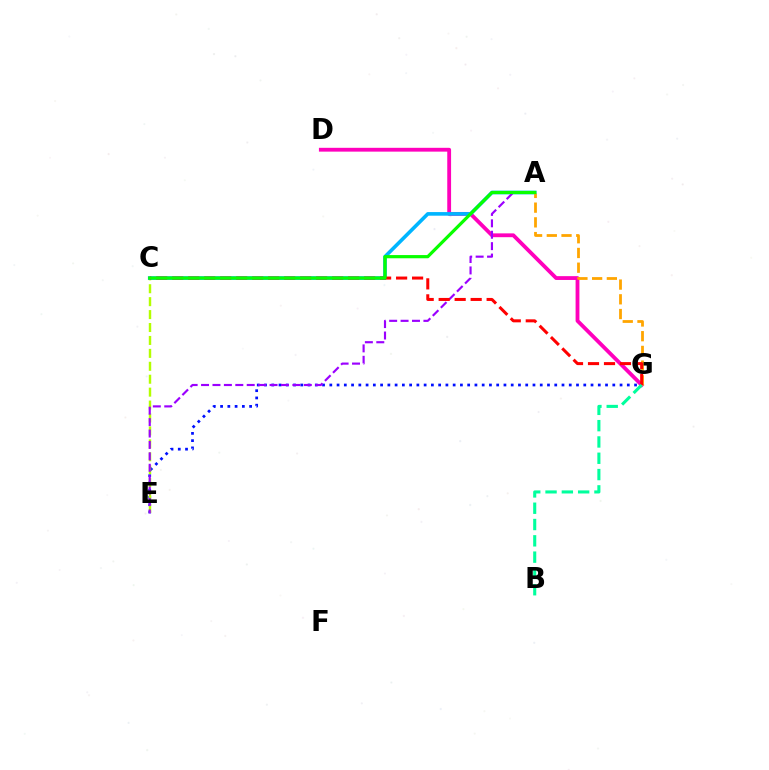{('E', 'G'): [{'color': '#0010ff', 'line_style': 'dotted', 'thickness': 1.97}], ('D', 'G'): [{'color': '#ff00bd', 'line_style': 'solid', 'thickness': 2.75}], ('C', 'E'): [{'color': '#b3ff00', 'line_style': 'dashed', 'thickness': 1.76}], ('A', 'C'): [{'color': '#00b5ff', 'line_style': 'solid', 'thickness': 2.61}, {'color': '#08ff00', 'line_style': 'solid', 'thickness': 2.31}], ('A', 'E'): [{'color': '#9b00ff', 'line_style': 'dashed', 'thickness': 1.55}], ('A', 'G'): [{'color': '#ffa500', 'line_style': 'dashed', 'thickness': 2.0}], ('C', 'G'): [{'color': '#ff0000', 'line_style': 'dashed', 'thickness': 2.17}], ('B', 'G'): [{'color': '#00ff9d', 'line_style': 'dashed', 'thickness': 2.21}]}